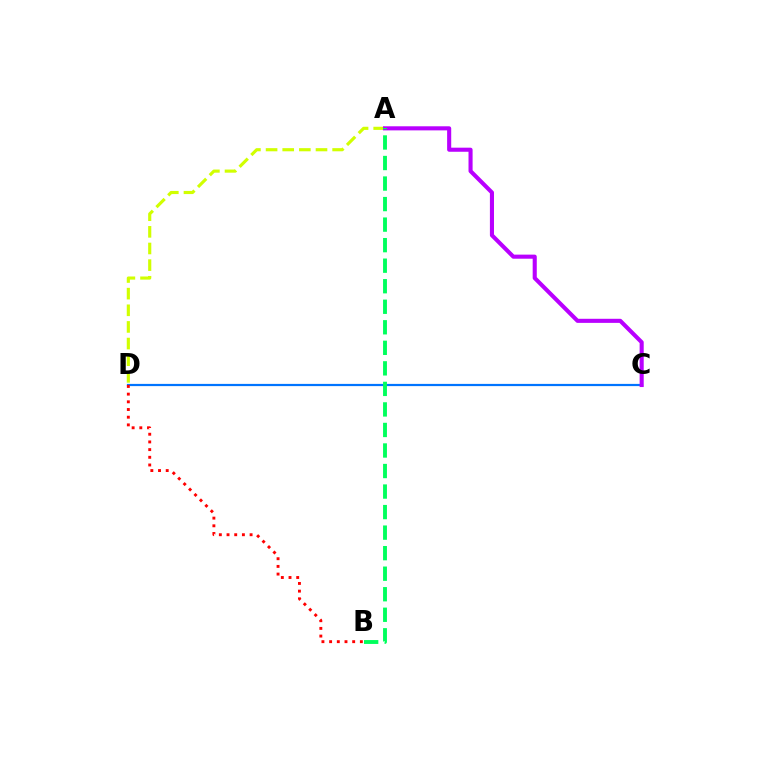{('C', 'D'): [{'color': '#0074ff', 'line_style': 'solid', 'thickness': 1.59}], ('B', 'D'): [{'color': '#ff0000', 'line_style': 'dotted', 'thickness': 2.09}], ('A', 'D'): [{'color': '#d1ff00', 'line_style': 'dashed', 'thickness': 2.26}], ('A', 'C'): [{'color': '#b900ff', 'line_style': 'solid', 'thickness': 2.94}], ('A', 'B'): [{'color': '#00ff5c', 'line_style': 'dashed', 'thickness': 2.79}]}